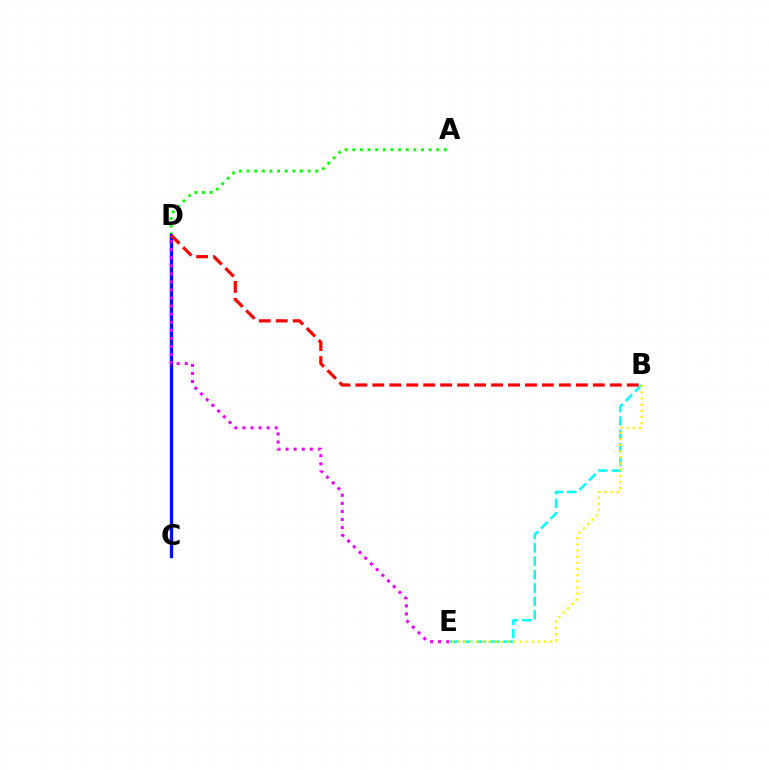{('B', 'E'): [{'color': '#00fff6', 'line_style': 'dashed', 'thickness': 1.82}, {'color': '#fcf500', 'line_style': 'dotted', 'thickness': 1.68}], ('A', 'D'): [{'color': '#08ff00', 'line_style': 'dotted', 'thickness': 2.08}], ('C', 'D'): [{'color': '#0010ff', 'line_style': 'solid', 'thickness': 2.38}], ('B', 'D'): [{'color': '#ff0000', 'line_style': 'dashed', 'thickness': 2.3}], ('D', 'E'): [{'color': '#ee00ff', 'line_style': 'dotted', 'thickness': 2.19}]}